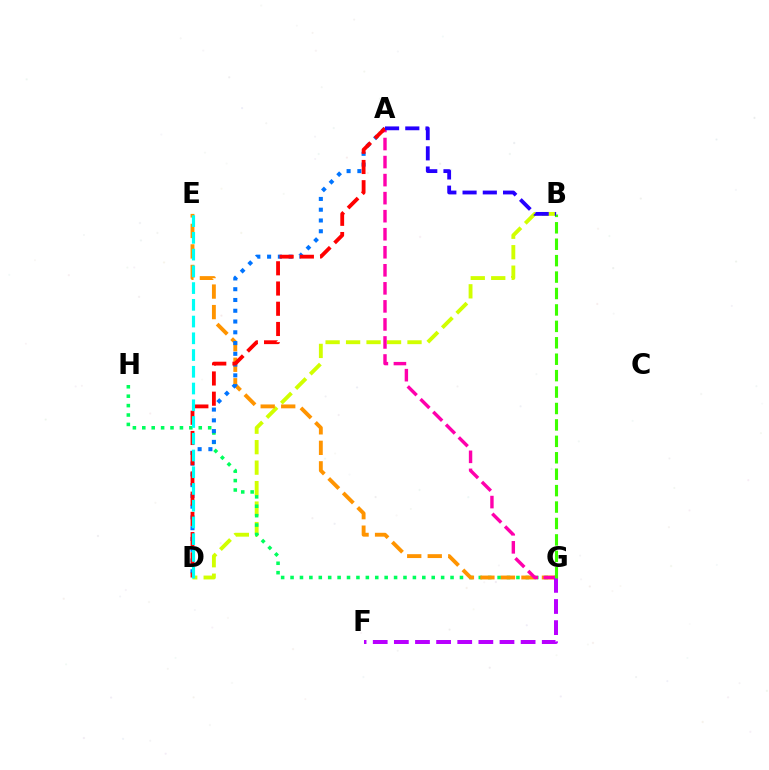{('B', 'D'): [{'color': '#d1ff00', 'line_style': 'dashed', 'thickness': 2.78}], ('G', 'H'): [{'color': '#00ff5c', 'line_style': 'dotted', 'thickness': 2.56}], ('E', 'G'): [{'color': '#ff9400', 'line_style': 'dashed', 'thickness': 2.79}], ('A', 'D'): [{'color': '#0074ff', 'line_style': 'dotted', 'thickness': 2.93}, {'color': '#ff0000', 'line_style': 'dashed', 'thickness': 2.75}], ('A', 'G'): [{'color': '#ff00ac', 'line_style': 'dashed', 'thickness': 2.45}], ('D', 'E'): [{'color': '#00fff6', 'line_style': 'dashed', 'thickness': 2.27}], ('F', 'G'): [{'color': '#b900ff', 'line_style': 'dashed', 'thickness': 2.87}], ('B', 'G'): [{'color': '#3dff00', 'line_style': 'dashed', 'thickness': 2.23}], ('A', 'B'): [{'color': '#2500ff', 'line_style': 'dashed', 'thickness': 2.75}]}